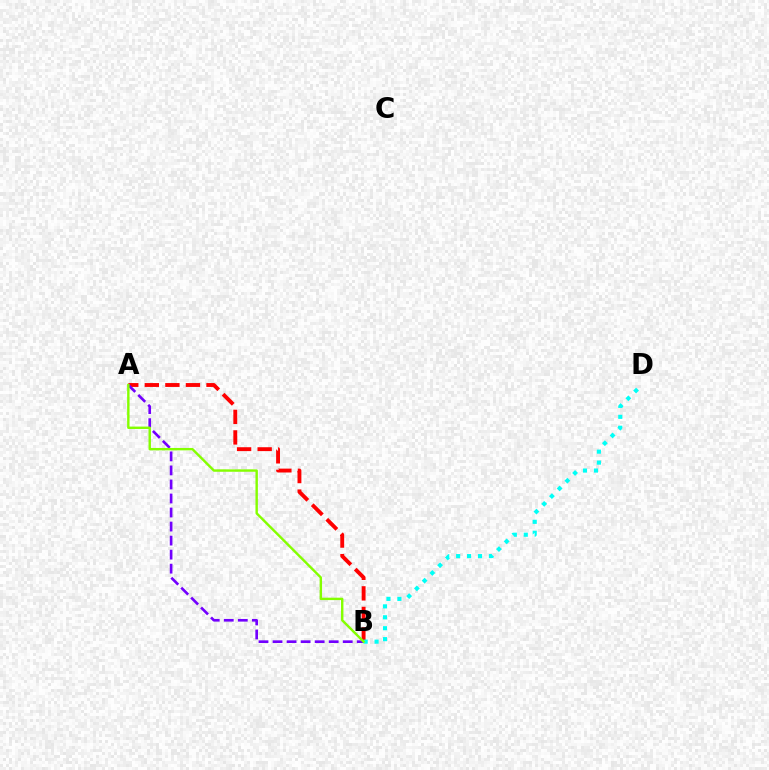{('A', 'B'): [{'color': '#ff0000', 'line_style': 'dashed', 'thickness': 2.79}, {'color': '#7200ff', 'line_style': 'dashed', 'thickness': 1.91}, {'color': '#84ff00', 'line_style': 'solid', 'thickness': 1.73}], ('B', 'D'): [{'color': '#00fff6', 'line_style': 'dotted', 'thickness': 2.97}]}